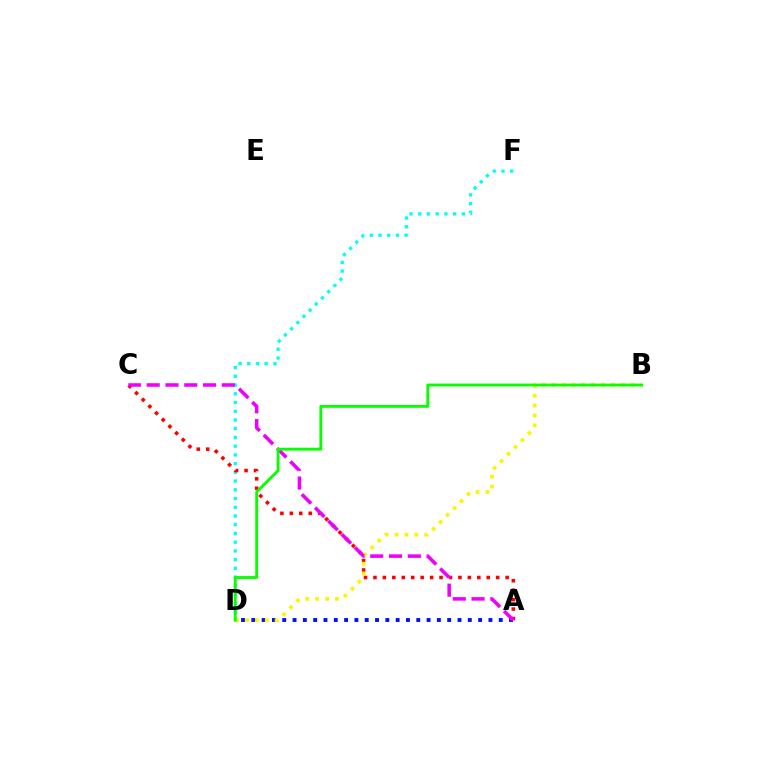{('D', 'F'): [{'color': '#00fff6', 'line_style': 'dotted', 'thickness': 2.37}], ('A', 'C'): [{'color': '#ff0000', 'line_style': 'dotted', 'thickness': 2.57}, {'color': '#ee00ff', 'line_style': 'dashed', 'thickness': 2.55}], ('A', 'D'): [{'color': '#0010ff', 'line_style': 'dotted', 'thickness': 2.8}], ('B', 'D'): [{'color': '#fcf500', 'line_style': 'dotted', 'thickness': 2.68}, {'color': '#08ff00', 'line_style': 'solid', 'thickness': 2.05}]}